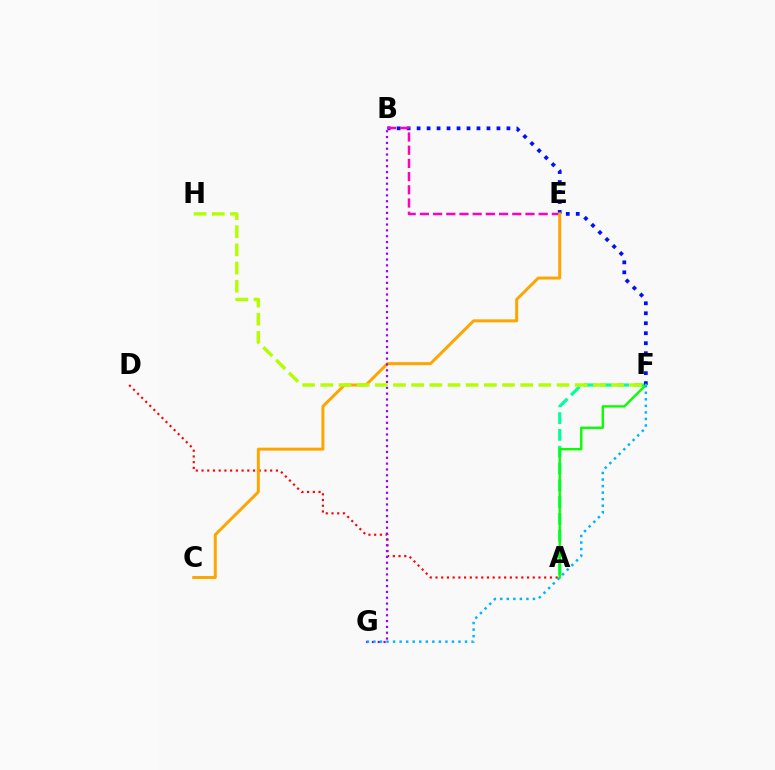{('A', 'F'): [{'color': '#00ff9d', 'line_style': 'dashed', 'thickness': 2.28}, {'color': '#08ff00', 'line_style': 'solid', 'thickness': 1.7}], ('B', 'F'): [{'color': '#0010ff', 'line_style': 'dotted', 'thickness': 2.71}], ('B', 'E'): [{'color': '#ff00bd', 'line_style': 'dashed', 'thickness': 1.79}], ('A', 'D'): [{'color': '#ff0000', 'line_style': 'dotted', 'thickness': 1.55}], ('C', 'E'): [{'color': '#ffa500', 'line_style': 'solid', 'thickness': 2.14}], ('B', 'G'): [{'color': '#9b00ff', 'line_style': 'dotted', 'thickness': 1.58}], ('F', 'H'): [{'color': '#b3ff00', 'line_style': 'dashed', 'thickness': 2.47}], ('F', 'G'): [{'color': '#00b5ff', 'line_style': 'dotted', 'thickness': 1.78}]}